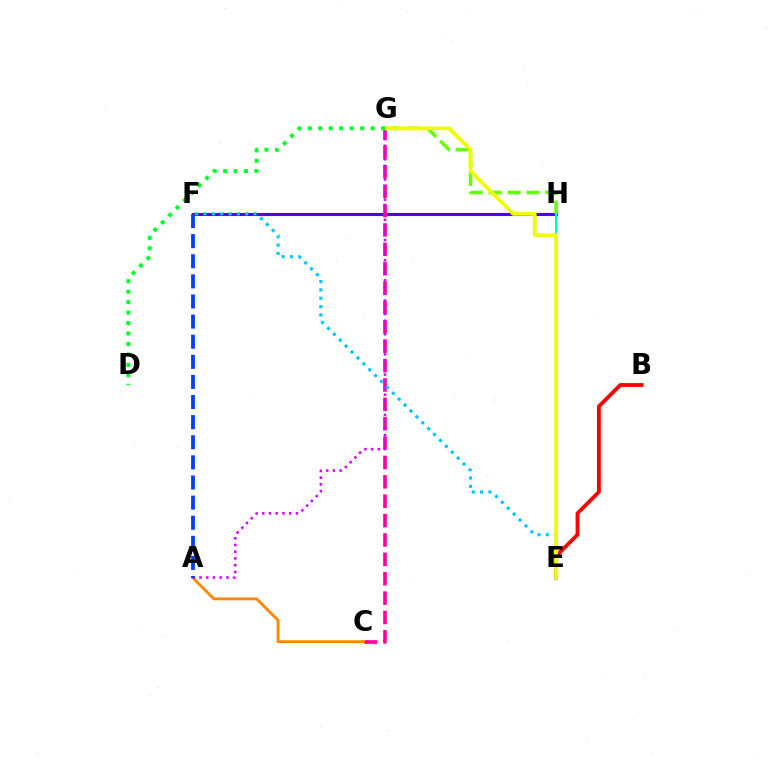{('F', 'H'): [{'color': '#4f00ff', 'line_style': 'solid', 'thickness': 2.23}], ('C', 'G'): [{'color': '#ff00a0', 'line_style': 'dashed', 'thickness': 2.63}], ('G', 'H'): [{'color': '#66ff00', 'line_style': 'dashed', 'thickness': 2.57}], ('E', 'H'): [{'color': '#00ffaf', 'line_style': 'solid', 'thickness': 1.52}], ('A', 'C'): [{'color': '#ff8800', 'line_style': 'solid', 'thickness': 2.06}], ('B', 'E'): [{'color': '#ff0000', 'line_style': 'solid', 'thickness': 2.75}], ('A', 'G'): [{'color': '#d600ff', 'line_style': 'dotted', 'thickness': 1.83}], ('E', 'F'): [{'color': '#00c7ff', 'line_style': 'dotted', 'thickness': 2.27}], ('E', 'G'): [{'color': '#eeff00', 'line_style': 'solid', 'thickness': 2.72}], ('A', 'F'): [{'color': '#003fff', 'line_style': 'dashed', 'thickness': 2.73}], ('D', 'G'): [{'color': '#00ff27', 'line_style': 'dotted', 'thickness': 2.84}]}